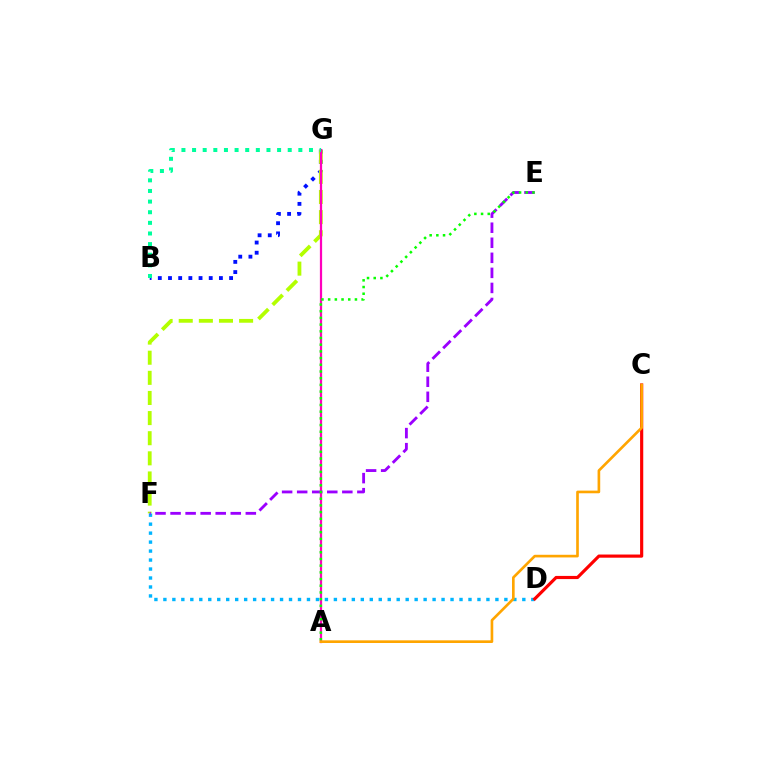{('B', 'G'): [{'color': '#0010ff', 'line_style': 'dotted', 'thickness': 2.77}, {'color': '#00ff9d', 'line_style': 'dotted', 'thickness': 2.89}], ('F', 'G'): [{'color': '#b3ff00', 'line_style': 'dashed', 'thickness': 2.73}], ('D', 'F'): [{'color': '#00b5ff', 'line_style': 'dotted', 'thickness': 2.44}], ('A', 'G'): [{'color': '#ff00bd', 'line_style': 'solid', 'thickness': 1.61}], ('E', 'F'): [{'color': '#9b00ff', 'line_style': 'dashed', 'thickness': 2.04}], ('A', 'E'): [{'color': '#08ff00', 'line_style': 'dotted', 'thickness': 1.82}], ('C', 'D'): [{'color': '#ff0000', 'line_style': 'solid', 'thickness': 2.28}], ('A', 'C'): [{'color': '#ffa500', 'line_style': 'solid', 'thickness': 1.91}]}